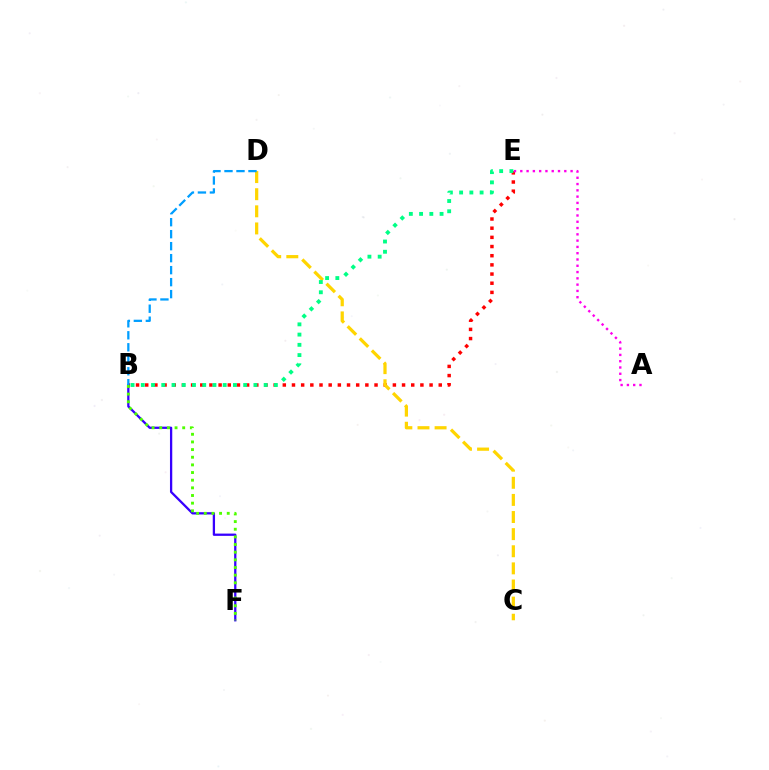{('B', 'E'): [{'color': '#ff0000', 'line_style': 'dotted', 'thickness': 2.49}, {'color': '#00ff86', 'line_style': 'dotted', 'thickness': 2.78}], ('A', 'E'): [{'color': '#ff00ed', 'line_style': 'dotted', 'thickness': 1.71}], ('B', 'F'): [{'color': '#3700ff', 'line_style': 'solid', 'thickness': 1.64}, {'color': '#4fff00', 'line_style': 'dotted', 'thickness': 2.08}], ('C', 'D'): [{'color': '#ffd500', 'line_style': 'dashed', 'thickness': 2.33}], ('B', 'D'): [{'color': '#009eff', 'line_style': 'dashed', 'thickness': 1.63}]}